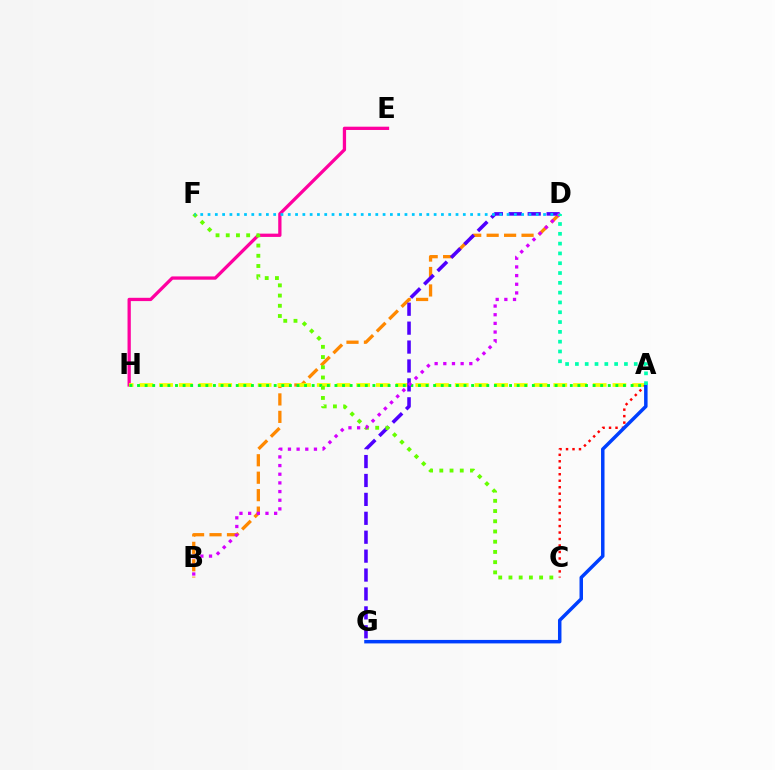{('E', 'H'): [{'color': '#ff00a0', 'line_style': 'solid', 'thickness': 2.36}], ('B', 'D'): [{'color': '#ff8800', 'line_style': 'dashed', 'thickness': 2.37}, {'color': '#d600ff', 'line_style': 'dotted', 'thickness': 2.35}], ('A', 'H'): [{'color': '#eeff00', 'line_style': 'dashed', 'thickness': 2.68}, {'color': '#00ff27', 'line_style': 'dotted', 'thickness': 2.06}], ('D', 'G'): [{'color': '#4f00ff', 'line_style': 'dashed', 'thickness': 2.57}], ('C', 'F'): [{'color': '#66ff00', 'line_style': 'dotted', 'thickness': 2.78}], ('A', 'C'): [{'color': '#ff0000', 'line_style': 'dotted', 'thickness': 1.76}], ('D', 'F'): [{'color': '#00c7ff', 'line_style': 'dotted', 'thickness': 1.98}], ('A', 'G'): [{'color': '#003fff', 'line_style': 'solid', 'thickness': 2.51}], ('A', 'D'): [{'color': '#00ffaf', 'line_style': 'dotted', 'thickness': 2.66}]}